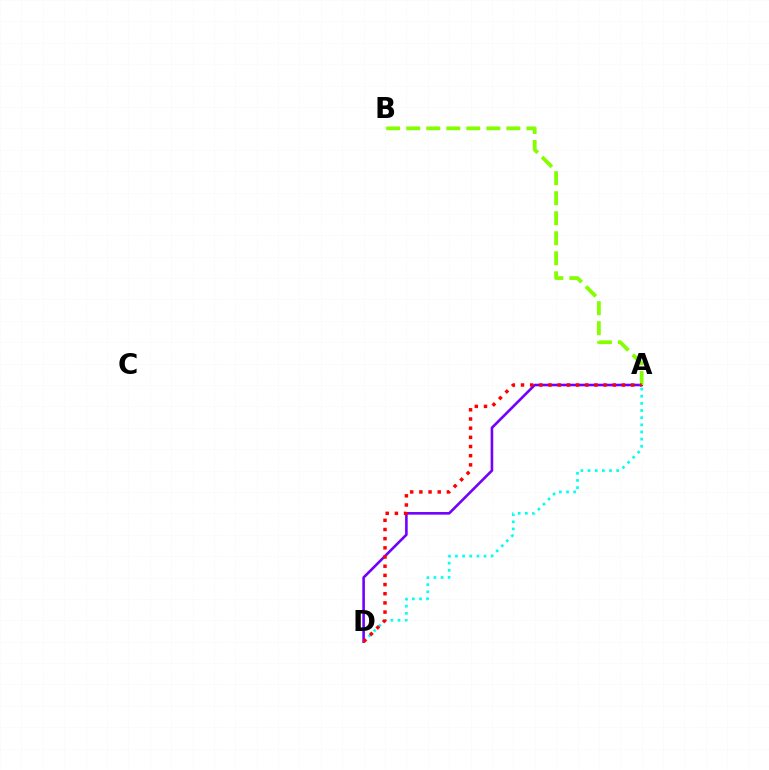{('A', 'D'): [{'color': '#7200ff', 'line_style': 'solid', 'thickness': 1.87}, {'color': '#00fff6', 'line_style': 'dotted', 'thickness': 1.94}, {'color': '#ff0000', 'line_style': 'dotted', 'thickness': 2.49}], ('A', 'B'): [{'color': '#84ff00', 'line_style': 'dashed', 'thickness': 2.72}]}